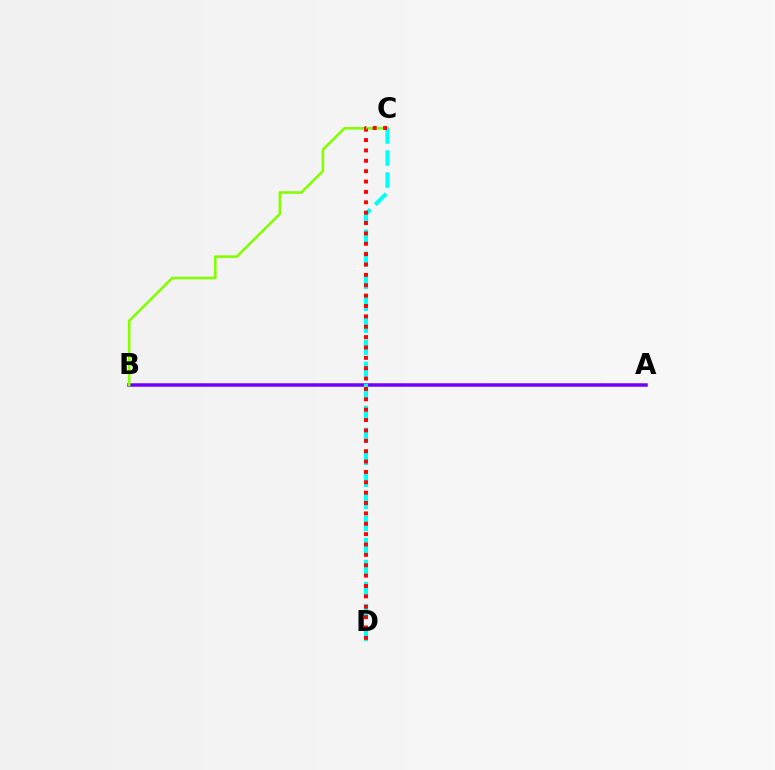{('A', 'B'): [{'color': '#7200ff', 'line_style': 'solid', 'thickness': 2.53}], ('B', 'C'): [{'color': '#84ff00', 'line_style': 'solid', 'thickness': 1.89}], ('C', 'D'): [{'color': '#00fff6', 'line_style': 'dashed', 'thickness': 2.99}, {'color': '#ff0000', 'line_style': 'dotted', 'thickness': 2.82}]}